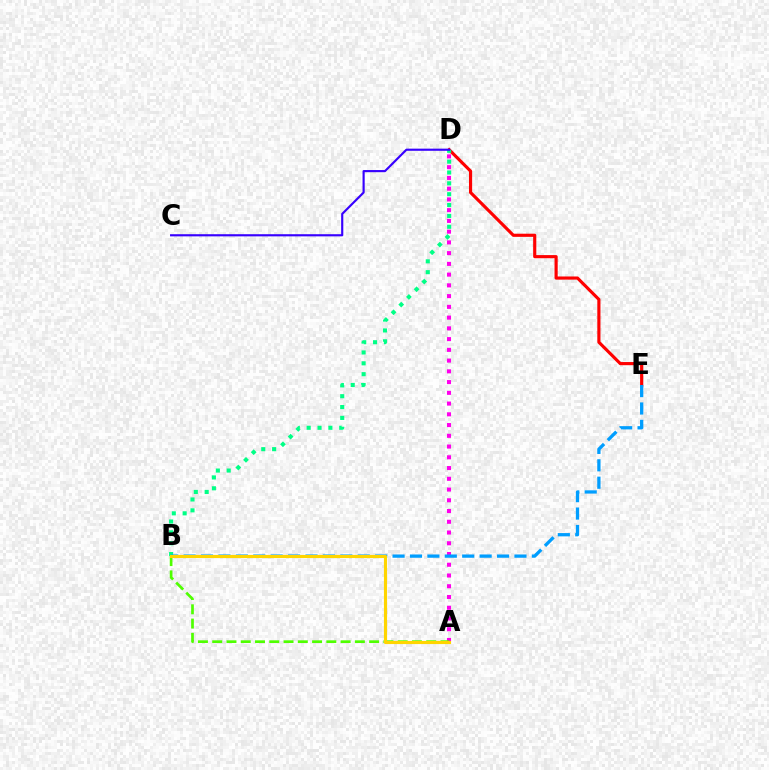{('A', 'D'): [{'color': '#ff00ed', 'line_style': 'dotted', 'thickness': 2.92}], ('D', 'E'): [{'color': '#ff0000', 'line_style': 'solid', 'thickness': 2.27}], ('B', 'D'): [{'color': '#00ff86', 'line_style': 'dotted', 'thickness': 2.95}], ('B', 'E'): [{'color': '#009eff', 'line_style': 'dashed', 'thickness': 2.37}], ('C', 'D'): [{'color': '#3700ff', 'line_style': 'solid', 'thickness': 1.55}], ('A', 'B'): [{'color': '#4fff00', 'line_style': 'dashed', 'thickness': 1.94}, {'color': '#ffd500', 'line_style': 'solid', 'thickness': 2.26}]}